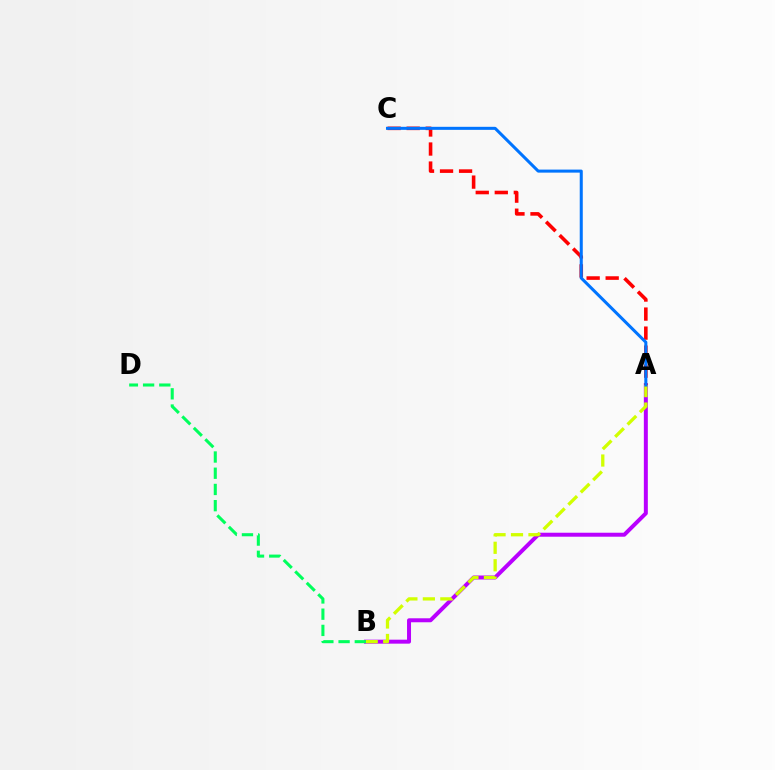{('A', 'B'): [{'color': '#b900ff', 'line_style': 'solid', 'thickness': 2.87}, {'color': '#d1ff00', 'line_style': 'dashed', 'thickness': 2.37}], ('B', 'D'): [{'color': '#00ff5c', 'line_style': 'dashed', 'thickness': 2.2}], ('A', 'C'): [{'color': '#ff0000', 'line_style': 'dashed', 'thickness': 2.59}, {'color': '#0074ff', 'line_style': 'solid', 'thickness': 2.19}]}